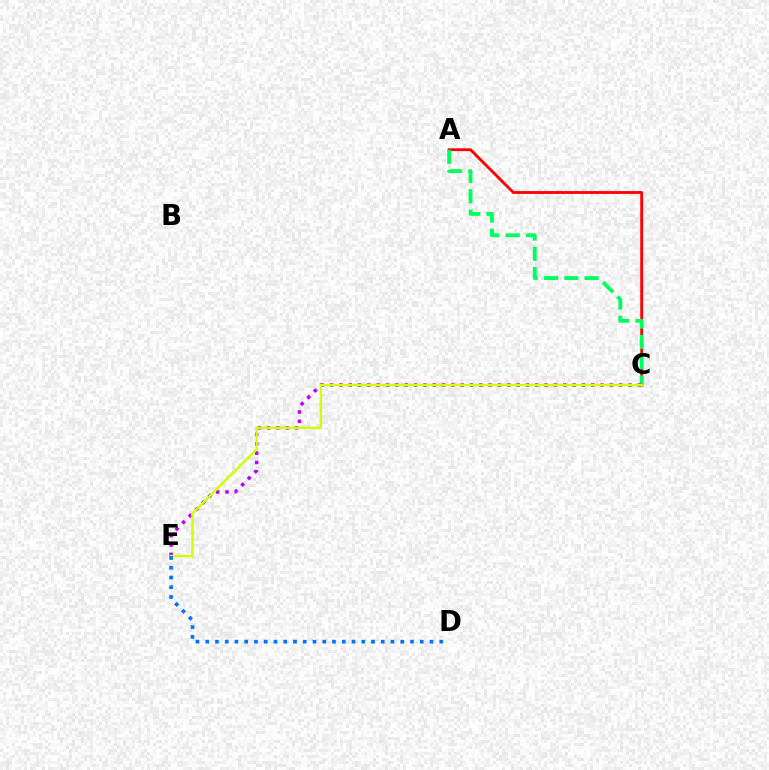{('A', 'C'): [{'color': '#ff0000', 'line_style': 'solid', 'thickness': 2.04}, {'color': '#00ff5c', 'line_style': 'dashed', 'thickness': 2.76}], ('C', 'E'): [{'color': '#b900ff', 'line_style': 'dotted', 'thickness': 2.53}, {'color': '#d1ff00', 'line_style': 'solid', 'thickness': 1.76}], ('D', 'E'): [{'color': '#0074ff', 'line_style': 'dotted', 'thickness': 2.65}]}